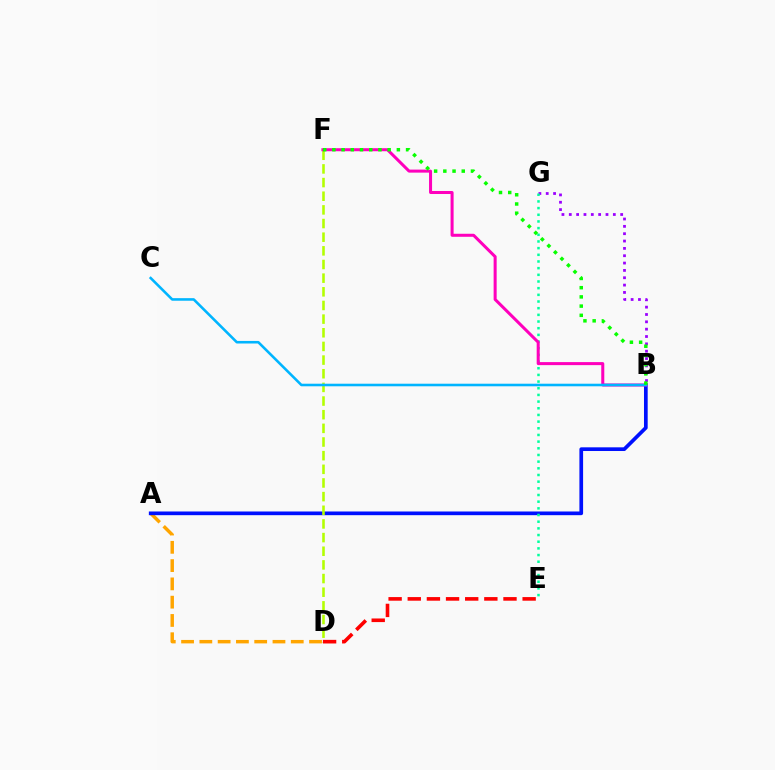{('A', 'D'): [{'color': '#ffa500', 'line_style': 'dashed', 'thickness': 2.48}], ('B', 'G'): [{'color': '#9b00ff', 'line_style': 'dotted', 'thickness': 1.99}], ('A', 'B'): [{'color': '#0010ff', 'line_style': 'solid', 'thickness': 2.66}], ('D', 'F'): [{'color': '#b3ff00', 'line_style': 'dashed', 'thickness': 1.85}], ('D', 'E'): [{'color': '#ff0000', 'line_style': 'dashed', 'thickness': 2.6}], ('E', 'G'): [{'color': '#00ff9d', 'line_style': 'dotted', 'thickness': 1.81}], ('B', 'F'): [{'color': '#ff00bd', 'line_style': 'solid', 'thickness': 2.18}, {'color': '#08ff00', 'line_style': 'dotted', 'thickness': 2.5}], ('B', 'C'): [{'color': '#00b5ff', 'line_style': 'solid', 'thickness': 1.86}]}